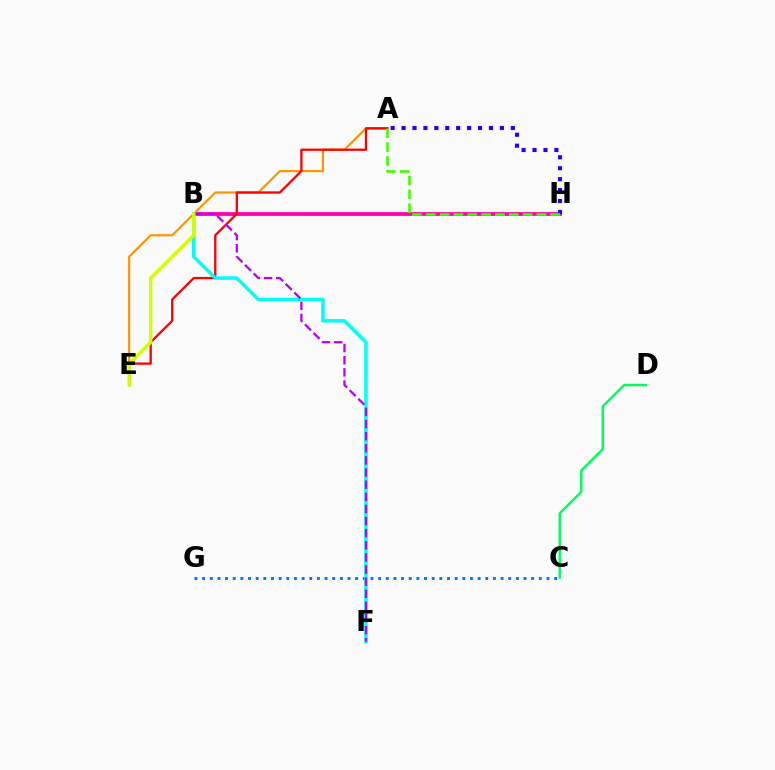{('C', 'G'): [{'color': '#0074ff', 'line_style': 'dotted', 'thickness': 2.08}], ('B', 'H'): [{'color': '#ff00ac', 'line_style': 'solid', 'thickness': 2.72}], ('A', 'E'): [{'color': '#ff9400', 'line_style': 'solid', 'thickness': 1.56}, {'color': '#ff0000', 'line_style': 'solid', 'thickness': 1.65}], ('C', 'D'): [{'color': '#00ff5c', 'line_style': 'solid', 'thickness': 1.76}], ('B', 'F'): [{'color': '#00fff6', 'line_style': 'solid', 'thickness': 2.53}, {'color': '#b900ff', 'line_style': 'dashed', 'thickness': 1.65}], ('A', 'H'): [{'color': '#2500ff', 'line_style': 'dotted', 'thickness': 2.97}, {'color': '#3dff00', 'line_style': 'dashed', 'thickness': 1.88}], ('B', 'E'): [{'color': '#d1ff00', 'line_style': 'solid', 'thickness': 2.41}]}